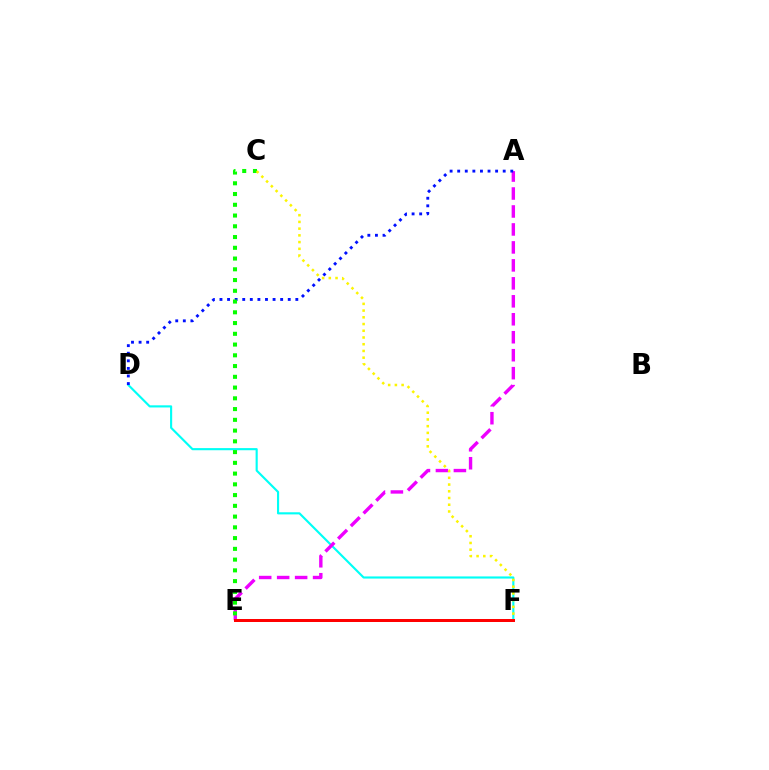{('D', 'F'): [{'color': '#00fff6', 'line_style': 'solid', 'thickness': 1.54}], ('A', 'E'): [{'color': '#ee00ff', 'line_style': 'dashed', 'thickness': 2.44}], ('A', 'D'): [{'color': '#0010ff', 'line_style': 'dotted', 'thickness': 2.06}], ('C', 'E'): [{'color': '#08ff00', 'line_style': 'dotted', 'thickness': 2.92}], ('C', 'F'): [{'color': '#fcf500', 'line_style': 'dotted', 'thickness': 1.83}], ('E', 'F'): [{'color': '#ff0000', 'line_style': 'solid', 'thickness': 2.15}]}